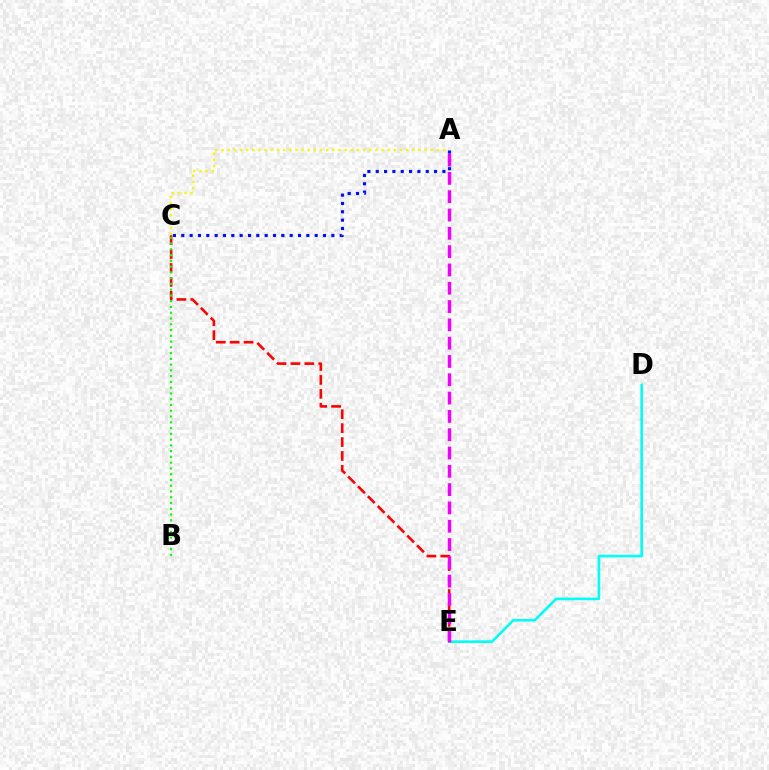{('C', 'E'): [{'color': '#ff0000', 'line_style': 'dashed', 'thickness': 1.89}], ('B', 'C'): [{'color': '#08ff00', 'line_style': 'dotted', 'thickness': 1.57}], ('D', 'E'): [{'color': '#00fff6', 'line_style': 'solid', 'thickness': 1.89}], ('A', 'C'): [{'color': '#0010ff', 'line_style': 'dotted', 'thickness': 2.26}, {'color': '#fcf500', 'line_style': 'dotted', 'thickness': 1.67}], ('A', 'E'): [{'color': '#ee00ff', 'line_style': 'dashed', 'thickness': 2.49}]}